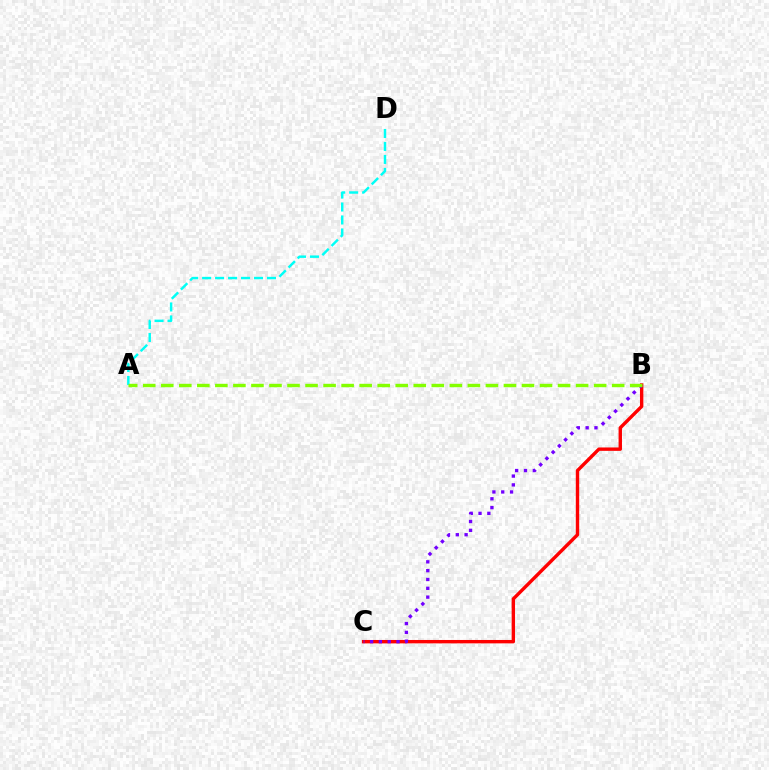{('B', 'C'): [{'color': '#ff0000', 'line_style': 'solid', 'thickness': 2.45}, {'color': '#7200ff', 'line_style': 'dotted', 'thickness': 2.4}], ('A', 'D'): [{'color': '#00fff6', 'line_style': 'dashed', 'thickness': 1.76}], ('A', 'B'): [{'color': '#84ff00', 'line_style': 'dashed', 'thickness': 2.45}]}